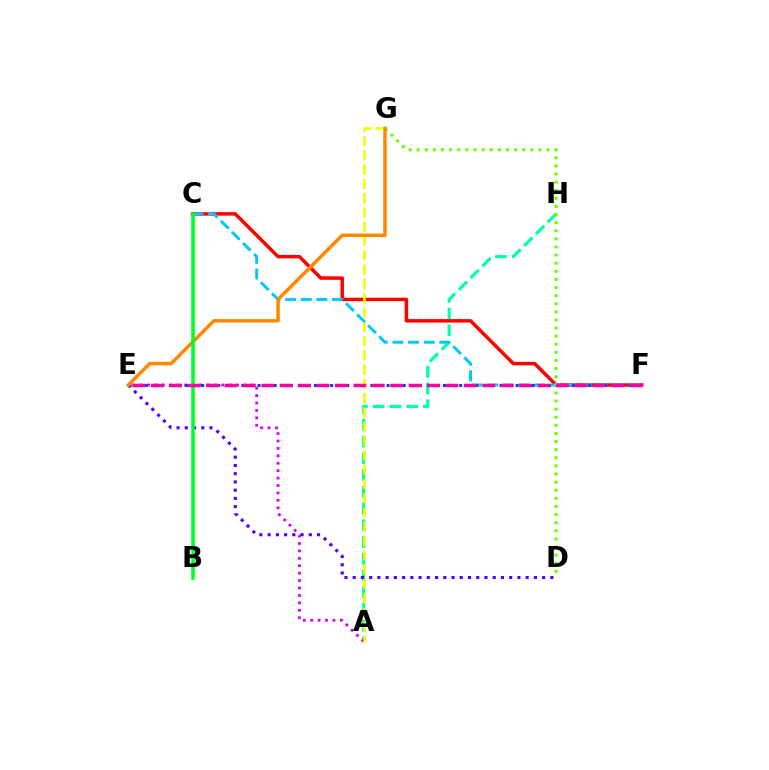{('A', 'H'): [{'color': '#00ffaf', 'line_style': 'dashed', 'thickness': 2.27}], ('C', 'F'): [{'color': '#ff0000', 'line_style': 'solid', 'thickness': 2.5}, {'color': '#00c7ff', 'line_style': 'dashed', 'thickness': 2.12}], ('A', 'E'): [{'color': '#d600ff', 'line_style': 'dotted', 'thickness': 2.02}], ('A', 'G'): [{'color': '#eeff00', 'line_style': 'dashed', 'thickness': 1.94}], ('D', 'E'): [{'color': '#4f00ff', 'line_style': 'dotted', 'thickness': 2.24}], ('E', 'F'): [{'color': '#003fff', 'line_style': 'dotted', 'thickness': 2.19}, {'color': '#ff00a0', 'line_style': 'dashed', 'thickness': 2.5}], ('D', 'G'): [{'color': '#66ff00', 'line_style': 'dotted', 'thickness': 2.2}], ('E', 'G'): [{'color': '#ff8800', 'line_style': 'solid', 'thickness': 2.52}], ('B', 'C'): [{'color': '#00ff27', 'line_style': 'solid', 'thickness': 2.57}]}